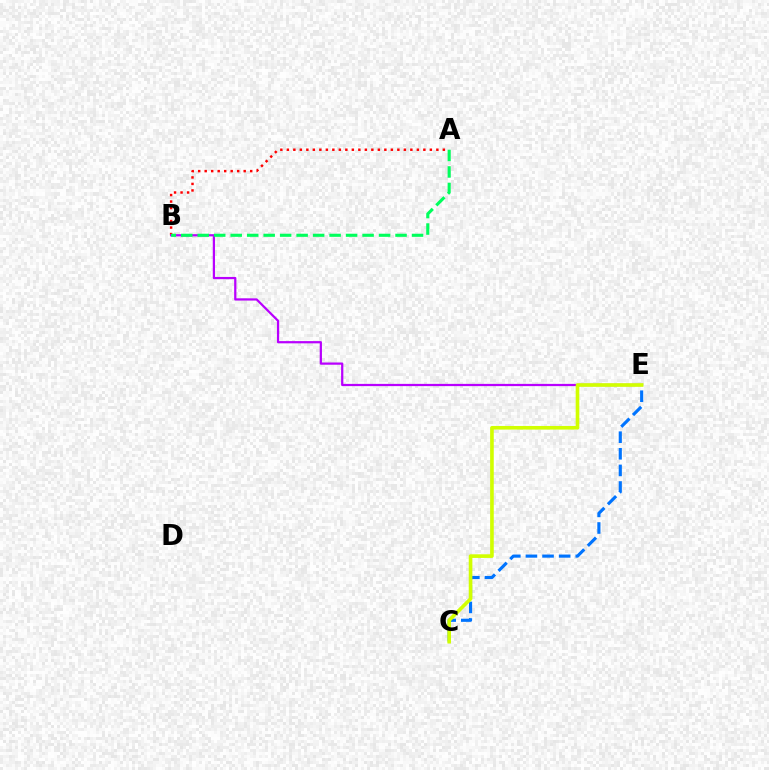{('C', 'E'): [{'color': '#0074ff', 'line_style': 'dashed', 'thickness': 2.26}, {'color': '#d1ff00', 'line_style': 'solid', 'thickness': 2.61}], ('A', 'B'): [{'color': '#ff0000', 'line_style': 'dotted', 'thickness': 1.77}, {'color': '#00ff5c', 'line_style': 'dashed', 'thickness': 2.24}], ('B', 'E'): [{'color': '#b900ff', 'line_style': 'solid', 'thickness': 1.61}]}